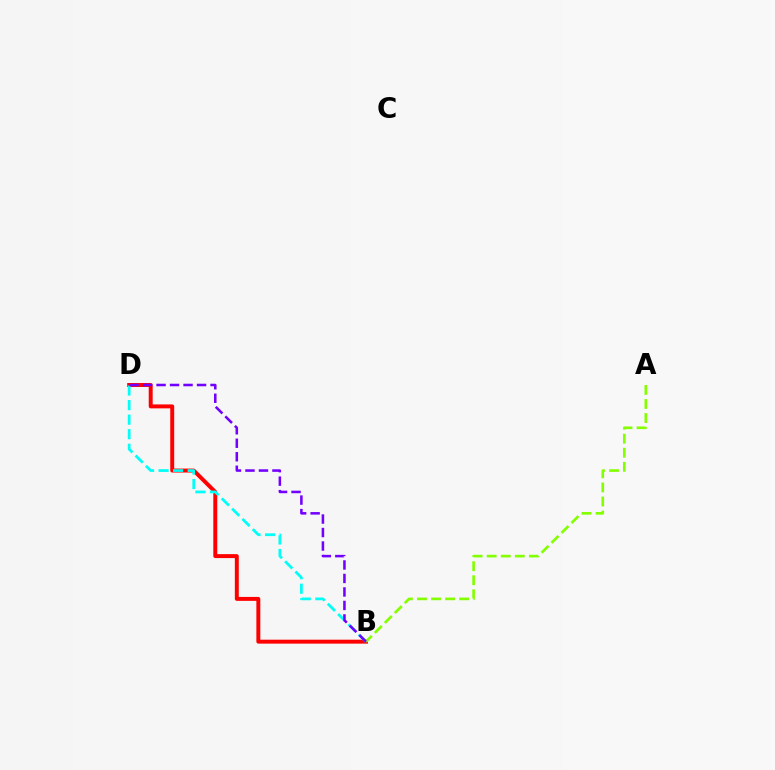{('B', 'D'): [{'color': '#ff0000', 'line_style': 'solid', 'thickness': 2.84}, {'color': '#00fff6', 'line_style': 'dashed', 'thickness': 1.98}, {'color': '#7200ff', 'line_style': 'dashed', 'thickness': 1.83}], ('A', 'B'): [{'color': '#84ff00', 'line_style': 'dashed', 'thickness': 1.91}]}